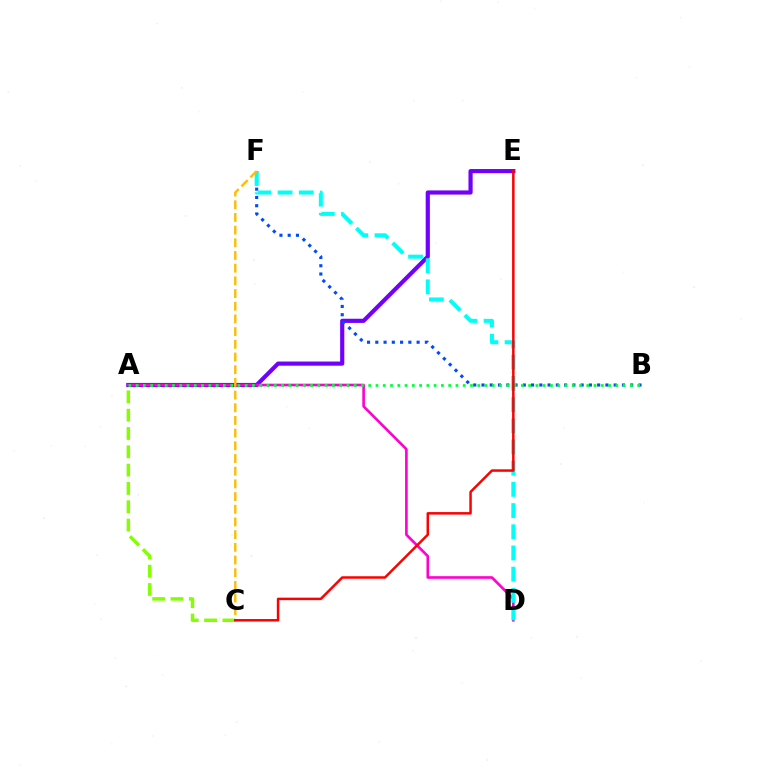{('A', 'C'): [{'color': '#84ff00', 'line_style': 'dashed', 'thickness': 2.49}], ('A', 'E'): [{'color': '#7200ff', 'line_style': 'solid', 'thickness': 3.0}], ('B', 'F'): [{'color': '#004bff', 'line_style': 'dotted', 'thickness': 2.24}], ('A', 'D'): [{'color': '#ff00cf', 'line_style': 'solid', 'thickness': 1.89}], ('D', 'F'): [{'color': '#00fff6', 'line_style': 'dashed', 'thickness': 2.88}], ('A', 'B'): [{'color': '#00ff39', 'line_style': 'dotted', 'thickness': 1.97}], ('C', 'F'): [{'color': '#ffbd00', 'line_style': 'dashed', 'thickness': 1.72}], ('C', 'E'): [{'color': '#ff0000', 'line_style': 'solid', 'thickness': 1.79}]}